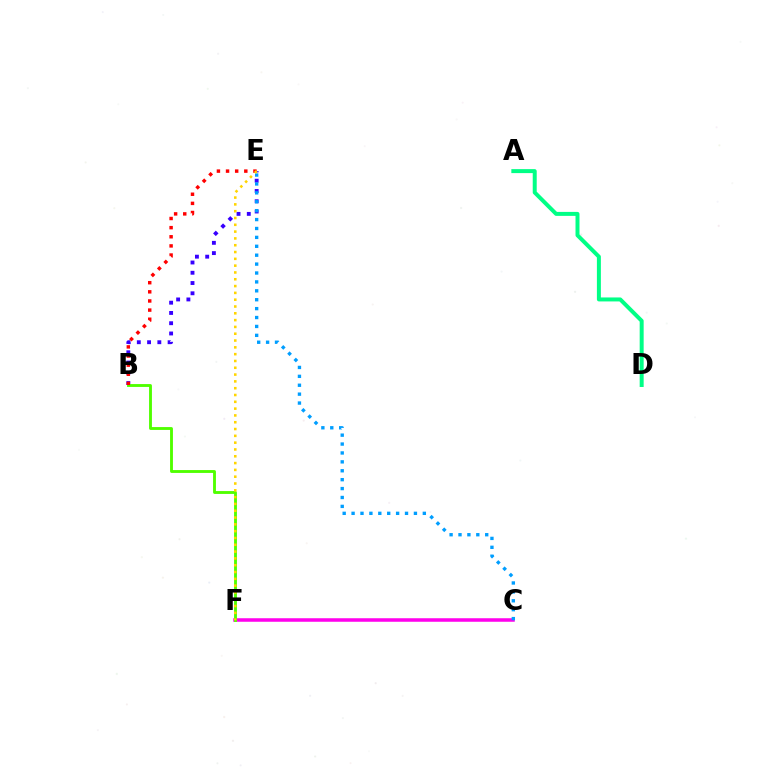{('B', 'E'): [{'color': '#3700ff', 'line_style': 'dotted', 'thickness': 2.79}, {'color': '#ff0000', 'line_style': 'dotted', 'thickness': 2.48}], ('C', 'F'): [{'color': '#ff00ed', 'line_style': 'solid', 'thickness': 2.54}], ('C', 'E'): [{'color': '#009eff', 'line_style': 'dotted', 'thickness': 2.42}], ('A', 'D'): [{'color': '#00ff86', 'line_style': 'solid', 'thickness': 2.87}], ('B', 'F'): [{'color': '#4fff00', 'line_style': 'solid', 'thickness': 2.06}], ('E', 'F'): [{'color': '#ffd500', 'line_style': 'dotted', 'thickness': 1.85}]}